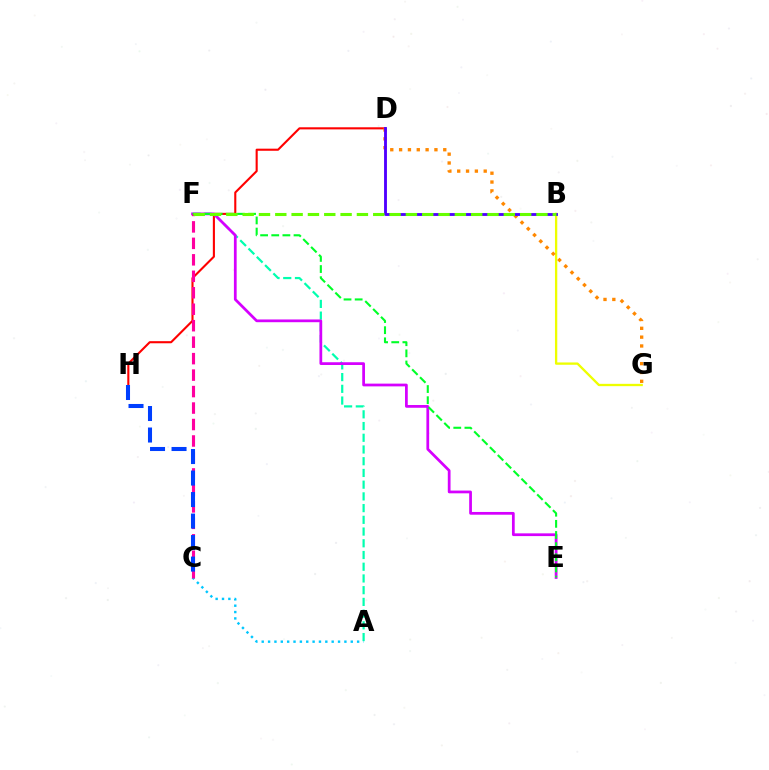{('D', 'H'): [{'color': '#ff0000', 'line_style': 'solid', 'thickness': 1.52}], ('A', 'F'): [{'color': '#00ffaf', 'line_style': 'dashed', 'thickness': 1.59}], ('A', 'C'): [{'color': '#00c7ff', 'line_style': 'dotted', 'thickness': 1.73}], ('E', 'F'): [{'color': '#d600ff', 'line_style': 'solid', 'thickness': 1.98}, {'color': '#00ff27', 'line_style': 'dashed', 'thickness': 1.51}], ('B', 'G'): [{'color': '#eeff00', 'line_style': 'solid', 'thickness': 1.67}], ('C', 'F'): [{'color': '#ff00a0', 'line_style': 'dashed', 'thickness': 2.24}], ('D', 'G'): [{'color': '#ff8800', 'line_style': 'dotted', 'thickness': 2.4}], ('B', 'D'): [{'color': '#4f00ff', 'line_style': 'solid', 'thickness': 2.06}], ('C', 'H'): [{'color': '#003fff', 'line_style': 'dashed', 'thickness': 2.92}], ('B', 'F'): [{'color': '#66ff00', 'line_style': 'dashed', 'thickness': 2.22}]}